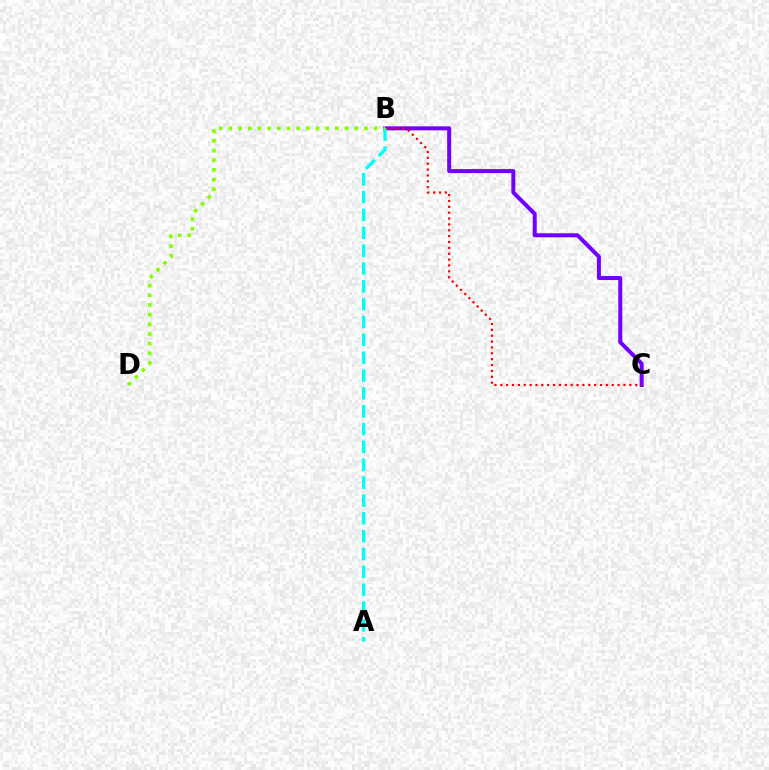{('B', 'C'): [{'color': '#7200ff', 'line_style': 'solid', 'thickness': 2.89}, {'color': '#ff0000', 'line_style': 'dotted', 'thickness': 1.59}], ('A', 'B'): [{'color': '#00fff6', 'line_style': 'dashed', 'thickness': 2.42}], ('B', 'D'): [{'color': '#84ff00', 'line_style': 'dotted', 'thickness': 2.63}]}